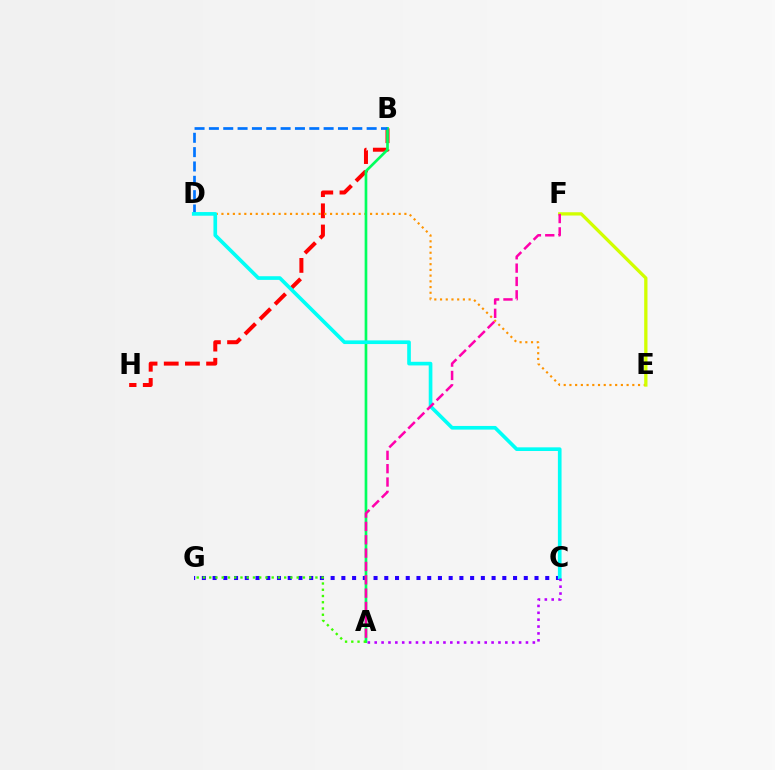{('B', 'H'): [{'color': '#ff0000', 'line_style': 'dashed', 'thickness': 2.88}], ('D', 'E'): [{'color': '#ff9400', 'line_style': 'dotted', 'thickness': 1.55}], ('C', 'G'): [{'color': '#2500ff', 'line_style': 'dotted', 'thickness': 2.92}], ('A', 'B'): [{'color': '#00ff5c', 'line_style': 'solid', 'thickness': 1.92}], ('B', 'D'): [{'color': '#0074ff', 'line_style': 'dashed', 'thickness': 1.95}], ('E', 'F'): [{'color': '#d1ff00', 'line_style': 'solid', 'thickness': 2.37}], ('C', 'D'): [{'color': '#00fff6', 'line_style': 'solid', 'thickness': 2.63}], ('A', 'G'): [{'color': '#3dff00', 'line_style': 'dotted', 'thickness': 1.7}], ('A', 'F'): [{'color': '#ff00ac', 'line_style': 'dashed', 'thickness': 1.81}], ('A', 'C'): [{'color': '#b900ff', 'line_style': 'dotted', 'thickness': 1.87}]}